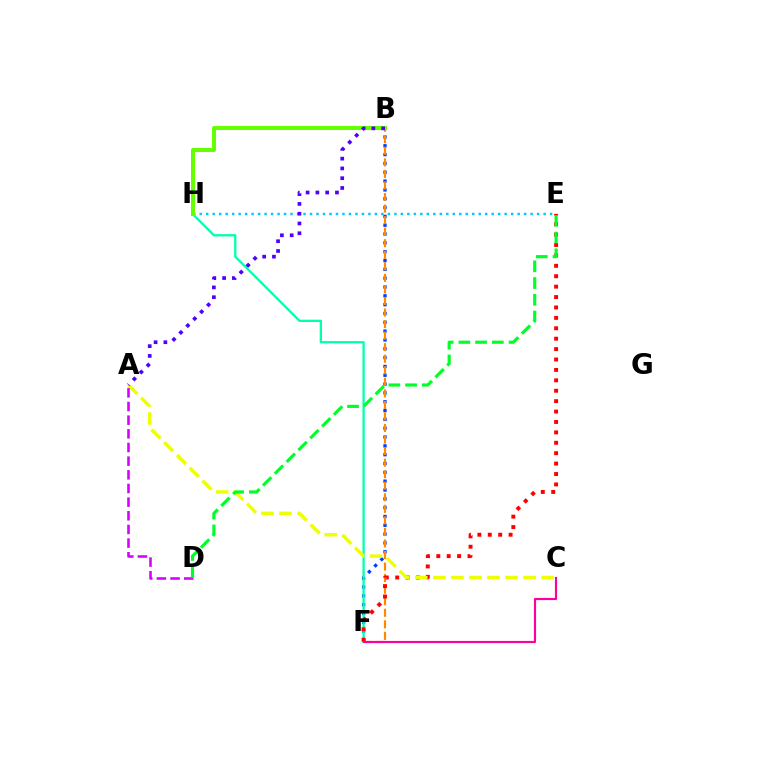{('B', 'F'): [{'color': '#003fff', 'line_style': 'dotted', 'thickness': 2.4}, {'color': '#ff8800', 'line_style': 'dashed', 'thickness': 1.57}], ('F', 'H'): [{'color': '#00ffaf', 'line_style': 'solid', 'thickness': 1.64}], ('E', 'H'): [{'color': '#00c7ff', 'line_style': 'dotted', 'thickness': 1.76}], ('E', 'F'): [{'color': '#ff0000', 'line_style': 'dotted', 'thickness': 2.83}], ('B', 'H'): [{'color': '#66ff00', 'line_style': 'solid', 'thickness': 2.91}], ('A', 'C'): [{'color': '#eeff00', 'line_style': 'dashed', 'thickness': 2.45}], ('A', 'D'): [{'color': '#d600ff', 'line_style': 'dashed', 'thickness': 1.86}], ('D', 'E'): [{'color': '#00ff27', 'line_style': 'dashed', 'thickness': 2.27}], ('A', 'B'): [{'color': '#4f00ff', 'line_style': 'dotted', 'thickness': 2.66}], ('C', 'F'): [{'color': '#ff00a0', 'line_style': 'solid', 'thickness': 1.56}]}